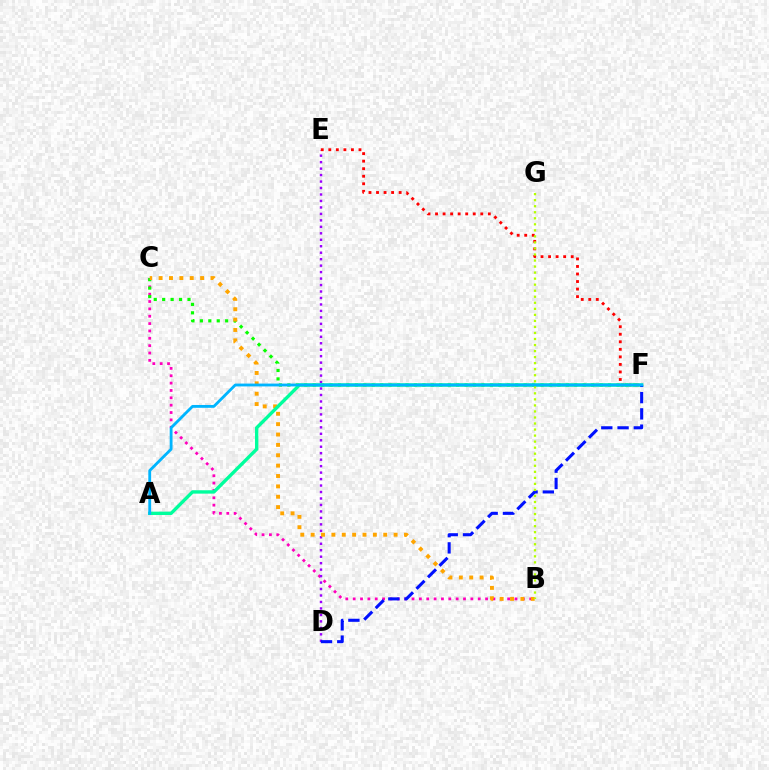{('B', 'C'): [{'color': '#ff00bd', 'line_style': 'dotted', 'thickness': 2.0}, {'color': '#ffa500', 'line_style': 'dotted', 'thickness': 2.82}], ('D', 'E'): [{'color': '#9b00ff', 'line_style': 'dotted', 'thickness': 1.76}], ('C', 'F'): [{'color': '#08ff00', 'line_style': 'dotted', 'thickness': 2.29}], ('E', 'F'): [{'color': '#ff0000', 'line_style': 'dotted', 'thickness': 2.05}], ('A', 'F'): [{'color': '#00ff9d', 'line_style': 'solid', 'thickness': 2.43}, {'color': '#00b5ff', 'line_style': 'solid', 'thickness': 2.04}], ('D', 'F'): [{'color': '#0010ff', 'line_style': 'dashed', 'thickness': 2.21}], ('B', 'G'): [{'color': '#b3ff00', 'line_style': 'dotted', 'thickness': 1.64}]}